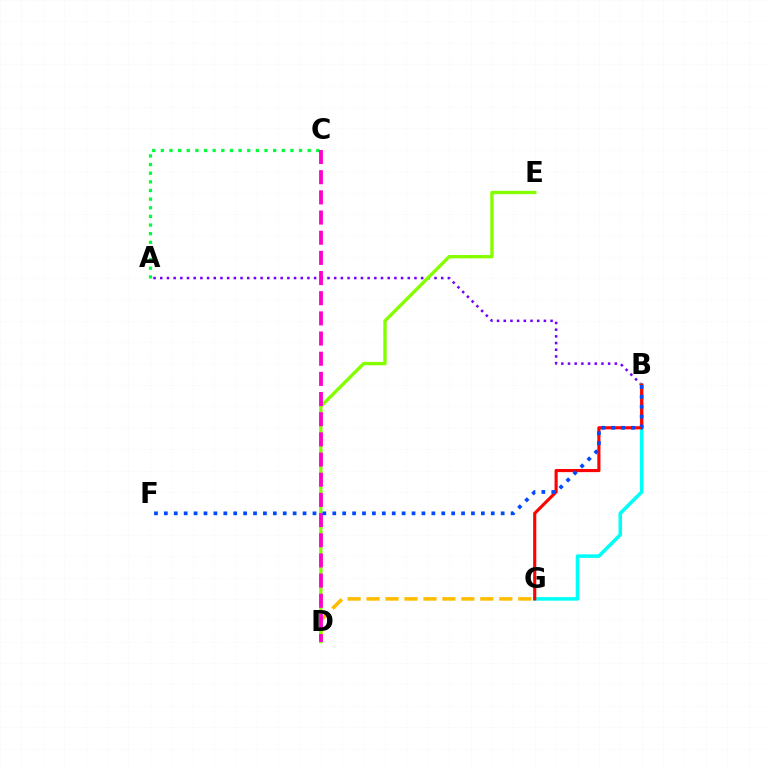{('A', 'C'): [{'color': '#00ff39', 'line_style': 'dotted', 'thickness': 2.35}], ('D', 'G'): [{'color': '#ffbd00', 'line_style': 'dashed', 'thickness': 2.58}], ('A', 'B'): [{'color': '#7200ff', 'line_style': 'dotted', 'thickness': 1.82}], ('B', 'G'): [{'color': '#00fff6', 'line_style': 'solid', 'thickness': 2.56}, {'color': '#ff0000', 'line_style': 'solid', 'thickness': 2.25}], ('D', 'E'): [{'color': '#84ff00', 'line_style': 'solid', 'thickness': 2.42}], ('C', 'D'): [{'color': '#ff00cf', 'line_style': 'dashed', 'thickness': 2.74}], ('B', 'F'): [{'color': '#004bff', 'line_style': 'dotted', 'thickness': 2.69}]}